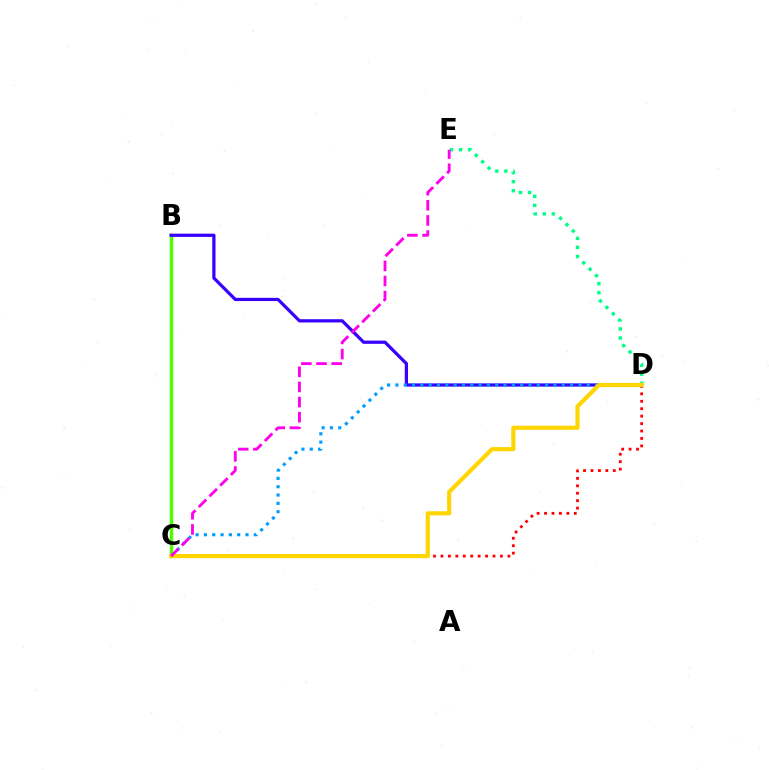{('B', 'C'): [{'color': '#4fff00', 'line_style': 'solid', 'thickness': 2.47}], ('D', 'E'): [{'color': '#00ff86', 'line_style': 'dotted', 'thickness': 2.45}], ('B', 'D'): [{'color': '#3700ff', 'line_style': 'solid', 'thickness': 2.32}], ('C', 'D'): [{'color': '#009eff', 'line_style': 'dotted', 'thickness': 2.26}, {'color': '#ff0000', 'line_style': 'dotted', 'thickness': 2.02}, {'color': '#ffd500', 'line_style': 'solid', 'thickness': 2.99}], ('C', 'E'): [{'color': '#ff00ed', 'line_style': 'dashed', 'thickness': 2.06}]}